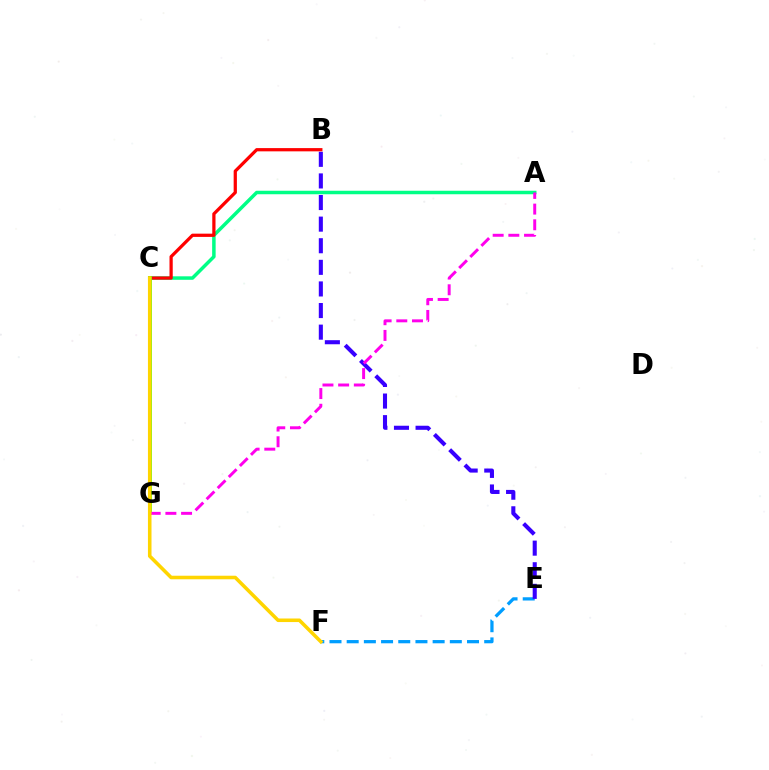{('A', 'C'): [{'color': '#00ff86', 'line_style': 'solid', 'thickness': 2.52}], ('E', 'F'): [{'color': '#009eff', 'line_style': 'dashed', 'thickness': 2.34}], ('B', 'E'): [{'color': '#3700ff', 'line_style': 'dashed', 'thickness': 2.93}], ('B', 'C'): [{'color': '#ff0000', 'line_style': 'solid', 'thickness': 2.33}], ('C', 'G'): [{'color': '#4fff00', 'line_style': 'solid', 'thickness': 2.69}], ('A', 'G'): [{'color': '#ff00ed', 'line_style': 'dashed', 'thickness': 2.13}], ('C', 'F'): [{'color': '#ffd500', 'line_style': 'solid', 'thickness': 2.56}]}